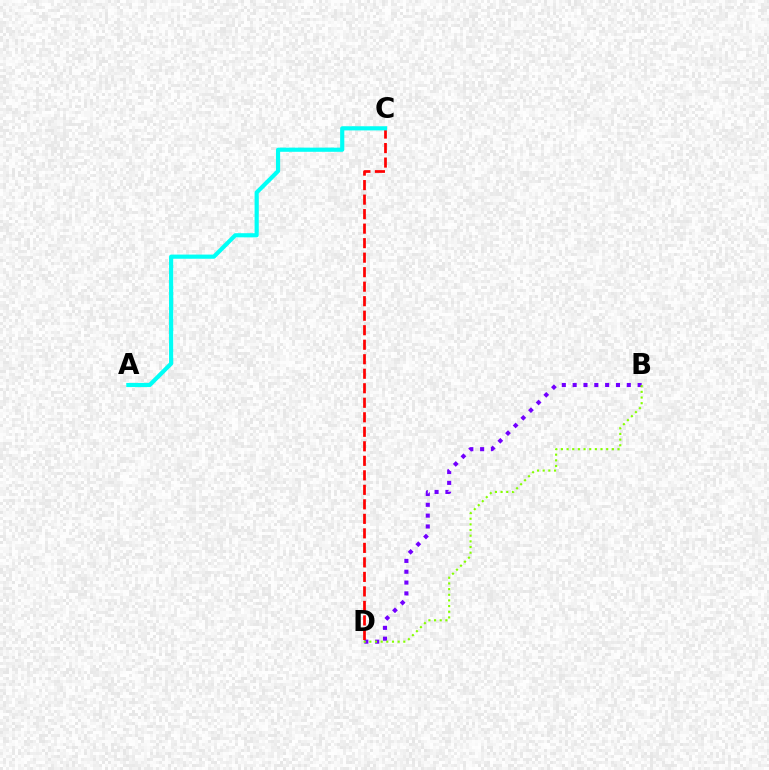{('B', 'D'): [{'color': '#7200ff', 'line_style': 'dotted', 'thickness': 2.94}, {'color': '#84ff00', 'line_style': 'dotted', 'thickness': 1.54}], ('C', 'D'): [{'color': '#ff0000', 'line_style': 'dashed', 'thickness': 1.97}], ('A', 'C'): [{'color': '#00fff6', 'line_style': 'solid', 'thickness': 2.99}]}